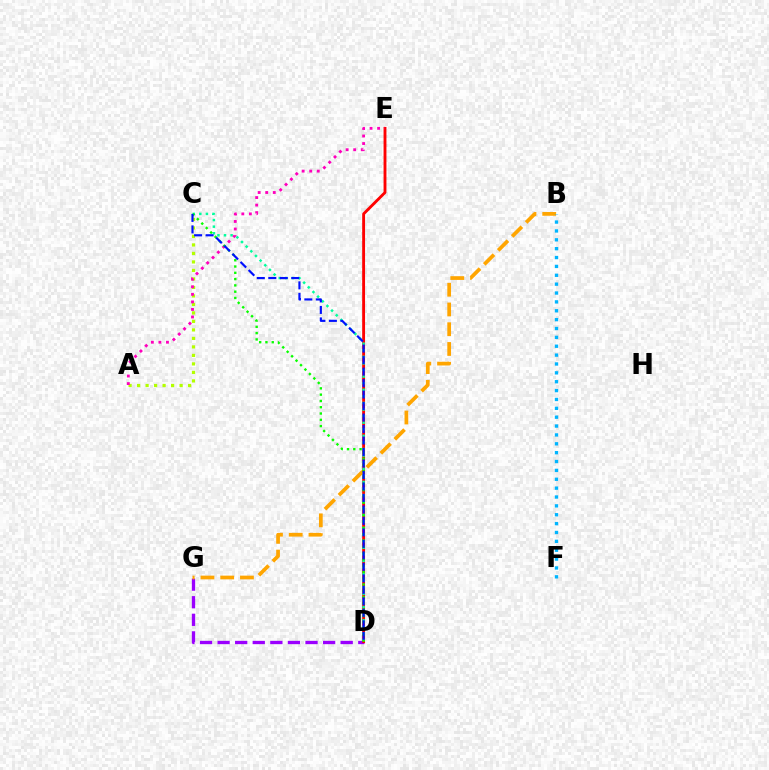{('D', 'G'): [{'color': '#9b00ff', 'line_style': 'dashed', 'thickness': 2.39}], ('A', 'C'): [{'color': '#b3ff00', 'line_style': 'dotted', 'thickness': 2.31}], ('D', 'E'): [{'color': '#ff0000', 'line_style': 'solid', 'thickness': 2.06}], ('B', 'G'): [{'color': '#ffa500', 'line_style': 'dashed', 'thickness': 2.68}], ('B', 'F'): [{'color': '#00b5ff', 'line_style': 'dotted', 'thickness': 2.41}], ('C', 'D'): [{'color': '#00ff9d', 'line_style': 'dotted', 'thickness': 1.79}, {'color': '#08ff00', 'line_style': 'dotted', 'thickness': 1.71}, {'color': '#0010ff', 'line_style': 'dashed', 'thickness': 1.56}], ('A', 'E'): [{'color': '#ff00bd', 'line_style': 'dotted', 'thickness': 2.05}]}